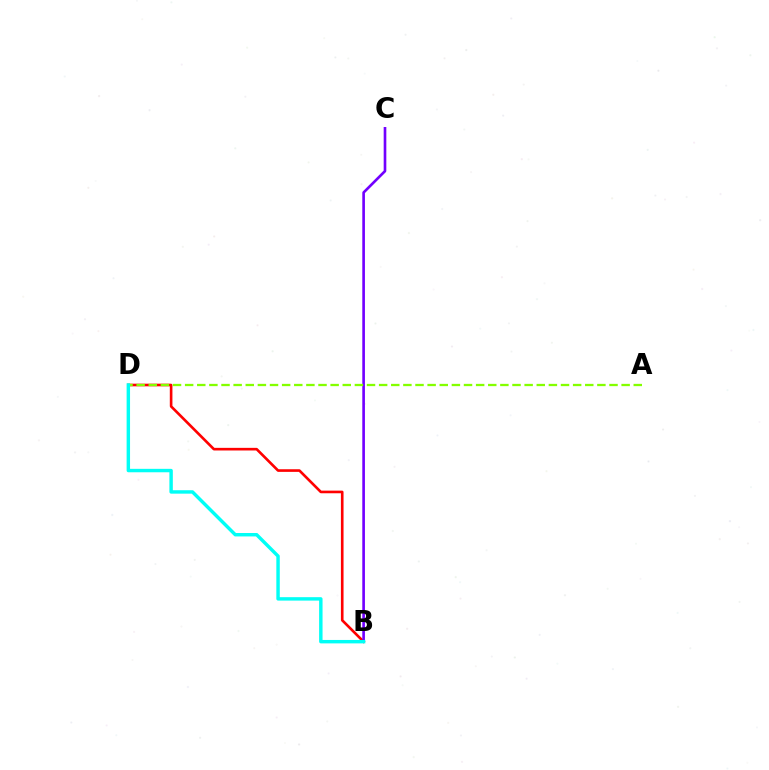{('B', 'D'): [{'color': '#ff0000', 'line_style': 'solid', 'thickness': 1.9}, {'color': '#00fff6', 'line_style': 'solid', 'thickness': 2.47}], ('B', 'C'): [{'color': '#7200ff', 'line_style': 'solid', 'thickness': 1.91}], ('A', 'D'): [{'color': '#84ff00', 'line_style': 'dashed', 'thickness': 1.65}]}